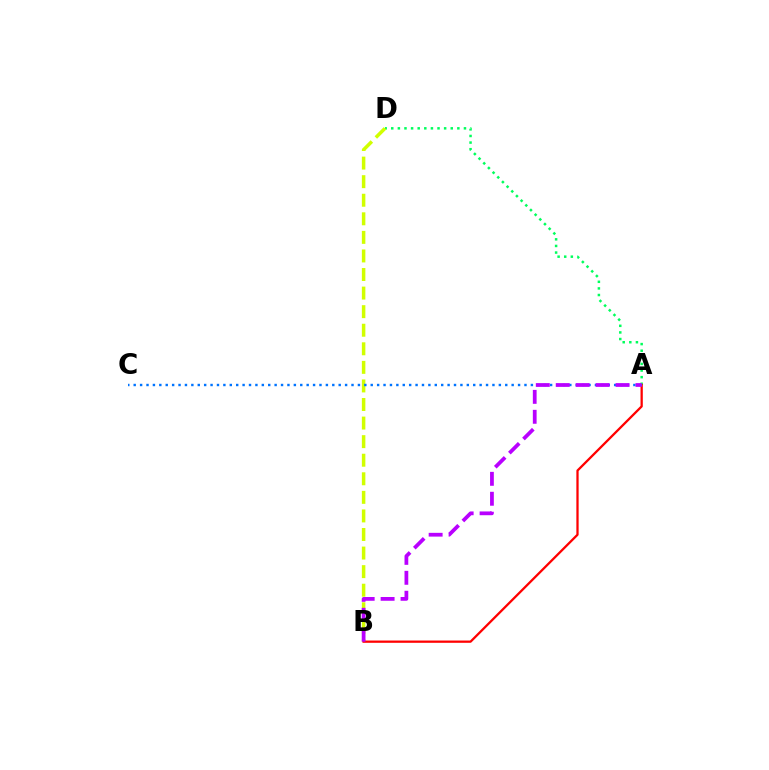{('A', 'D'): [{'color': '#00ff5c', 'line_style': 'dotted', 'thickness': 1.8}], ('B', 'D'): [{'color': '#d1ff00', 'line_style': 'dashed', 'thickness': 2.52}], ('A', 'B'): [{'color': '#ff0000', 'line_style': 'solid', 'thickness': 1.64}, {'color': '#b900ff', 'line_style': 'dashed', 'thickness': 2.71}], ('A', 'C'): [{'color': '#0074ff', 'line_style': 'dotted', 'thickness': 1.74}]}